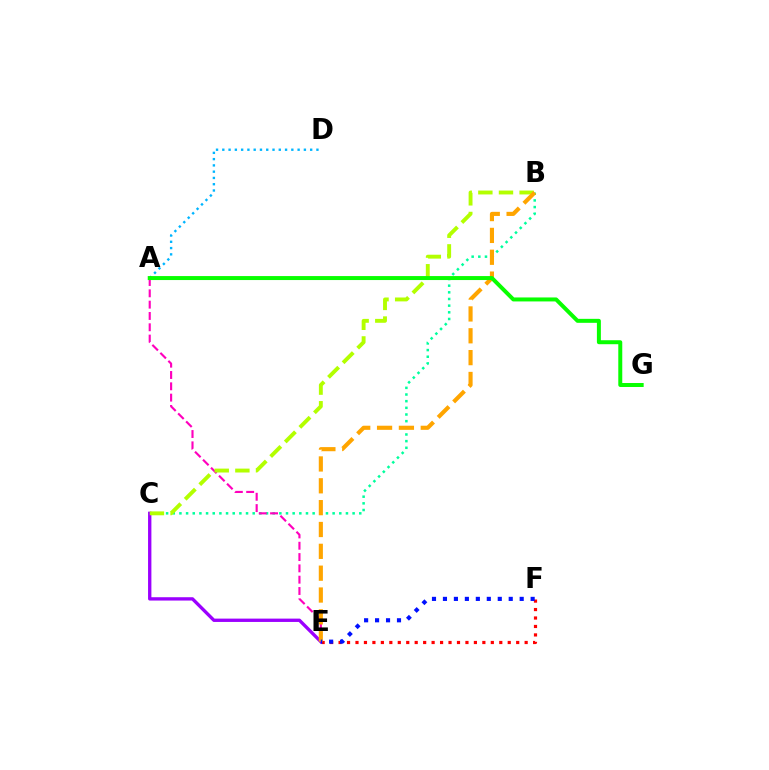{('B', 'C'): [{'color': '#00ff9d', 'line_style': 'dotted', 'thickness': 1.81}, {'color': '#b3ff00', 'line_style': 'dashed', 'thickness': 2.8}], ('A', 'E'): [{'color': '#ff00bd', 'line_style': 'dashed', 'thickness': 1.54}], ('A', 'D'): [{'color': '#00b5ff', 'line_style': 'dotted', 'thickness': 1.7}], ('C', 'E'): [{'color': '#9b00ff', 'line_style': 'solid', 'thickness': 2.4}], ('E', 'F'): [{'color': '#ff0000', 'line_style': 'dotted', 'thickness': 2.3}, {'color': '#0010ff', 'line_style': 'dotted', 'thickness': 2.98}], ('B', 'E'): [{'color': '#ffa500', 'line_style': 'dashed', 'thickness': 2.97}], ('A', 'G'): [{'color': '#08ff00', 'line_style': 'solid', 'thickness': 2.87}]}